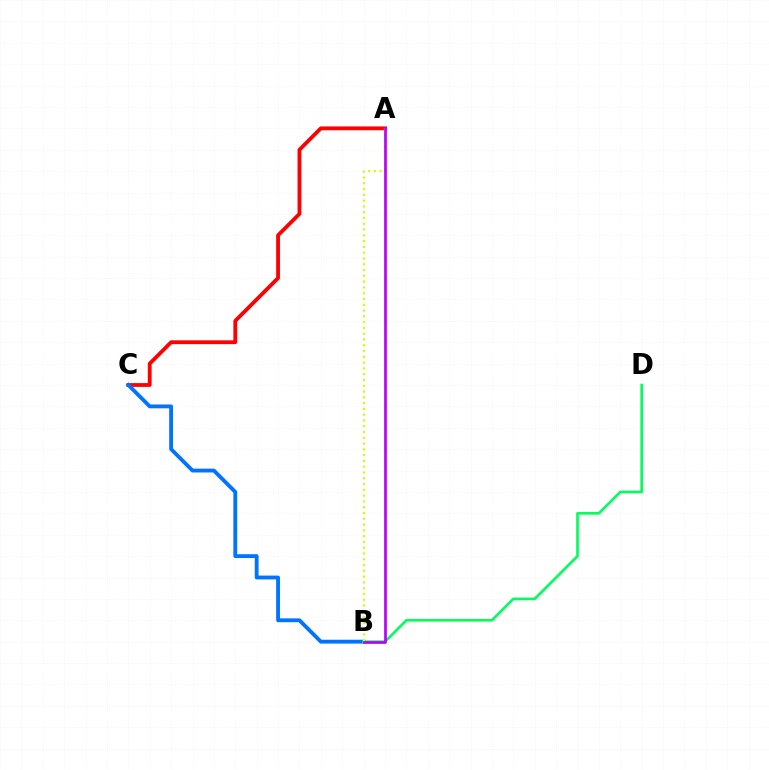{('A', 'C'): [{'color': '#ff0000', 'line_style': 'solid', 'thickness': 2.74}], ('B', 'C'): [{'color': '#0074ff', 'line_style': 'solid', 'thickness': 2.76}], ('B', 'D'): [{'color': '#00ff5c', 'line_style': 'solid', 'thickness': 1.89}], ('A', 'B'): [{'color': '#d1ff00', 'line_style': 'dotted', 'thickness': 1.57}, {'color': '#b900ff', 'line_style': 'solid', 'thickness': 1.93}]}